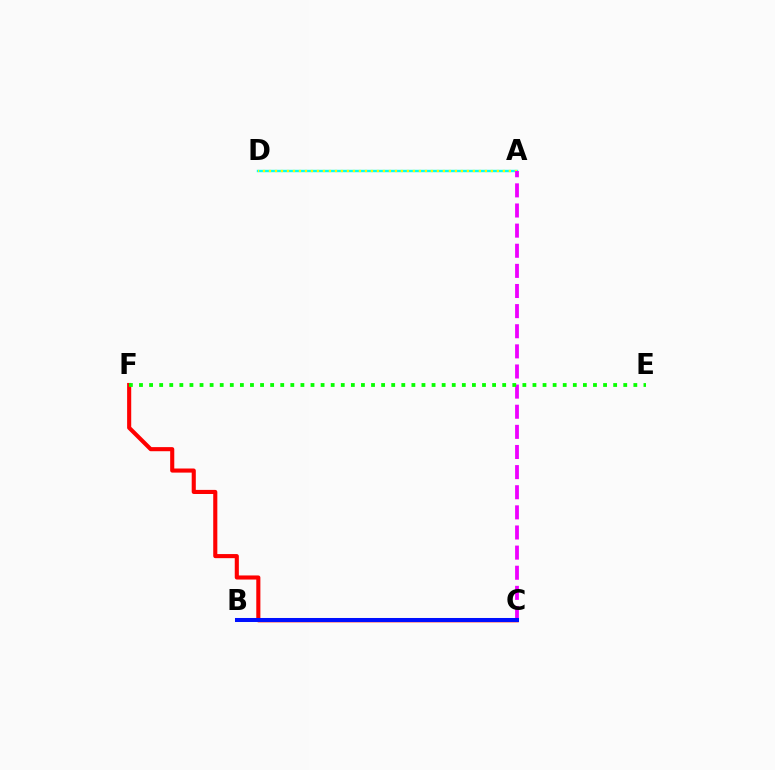{('A', 'D'): [{'color': '#00fff6', 'line_style': 'solid', 'thickness': 1.73}, {'color': '#fcf500', 'line_style': 'dotted', 'thickness': 1.63}], ('A', 'C'): [{'color': '#ee00ff', 'line_style': 'dashed', 'thickness': 2.73}], ('C', 'F'): [{'color': '#ff0000', 'line_style': 'solid', 'thickness': 2.95}], ('B', 'C'): [{'color': '#0010ff', 'line_style': 'solid', 'thickness': 2.9}], ('E', 'F'): [{'color': '#08ff00', 'line_style': 'dotted', 'thickness': 2.74}]}